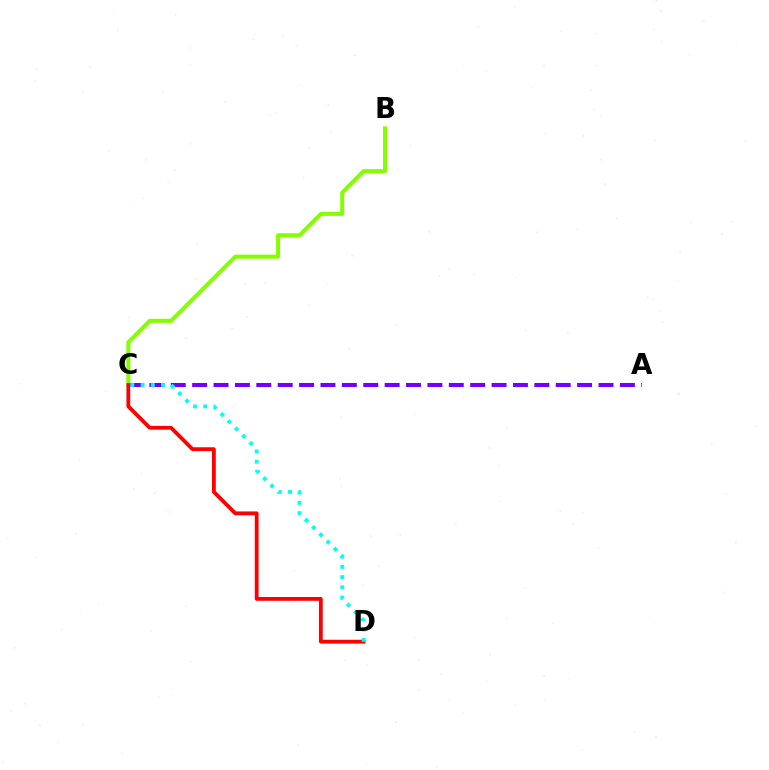{('A', 'C'): [{'color': '#7200ff', 'line_style': 'dashed', 'thickness': 2.91}], ('B', 'C'): [{'color': '#84ff00', 'line_style': 'solid', 'thickness': 2.9}], ('C', 'D'): [{'color': '#ff0000', 'line_style': 'solid', 'thickness': 2.74}, {'color': '#00fff6', 'line_style': 'dotted', 'thickness': 2.77}]}